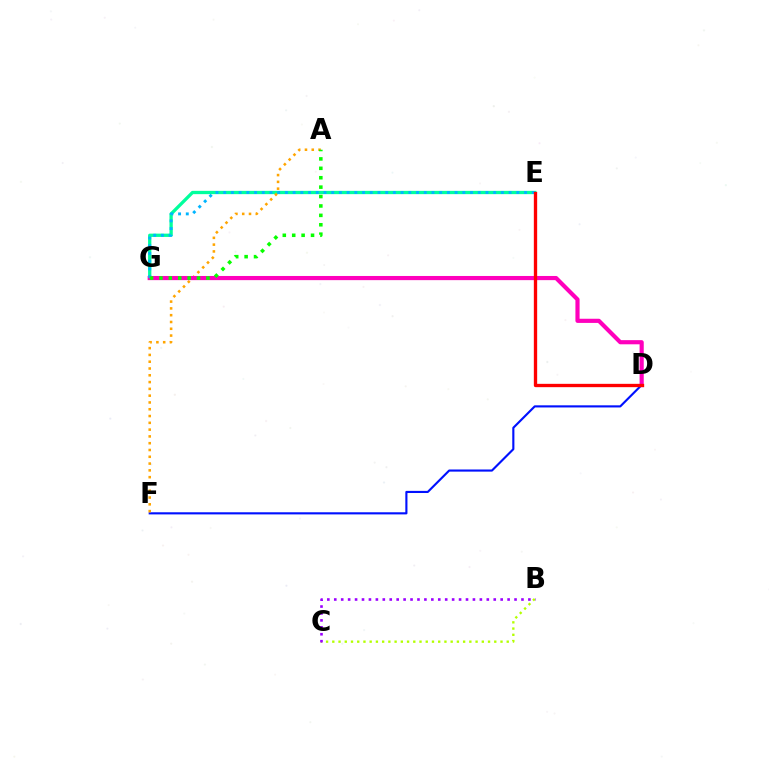{('B', 'C'): [{'color': '#b3ff00', 'line_style': 'dotted', 'thickness': 1.69}, {'color': '#9b00ff', 'line_style': 'dotted', 'thickness': 1.88}], ('D', 'F'): [{'color': '#0010ff', 'line_style': 'solid', 'thickness': 1.53}], ('E', 'G'): [{'color': '#00ff9d', 'line_style': 'solid', 'thickness': 2.37}, {'color': '#00b5ff', 'line_style': 'dotted', 'thickness': 2.1}], ('A', 'F'): [{'color': '#ffa500', 'line_style': 'dotted', 'thickness': 1.85}], ('D', 'G'): [{'color': '#ff00bd', 'line_style': 'solid', 'thickness': 3.0}], ('D', 'E'): [{'color': '#ff0000', 'line_style': 'solid', 'thickness': 2.39}], ('A', 'G'): [{'color': '#08ff00', 'line_style': 'dotted', 'thickness': 2.56}]}